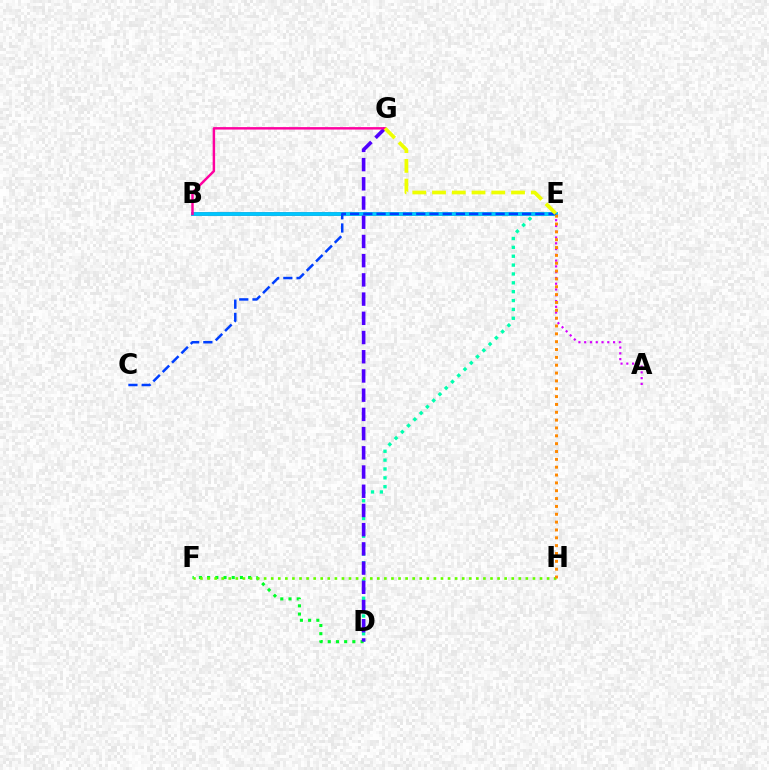{('B', 'E'): [{'color': '#ff0000', 'line_style': 'solid', 'thickness': 2.58}, {'color': '#00c7ff', 'line_style': 'solid', 'thickness': 2.76}], ('D', 'E'): [{'color': '#00ffaf', 'line_style': 'dotted', 'thickness': 2.41}], ('A', 'E'): [{'color': '#d600ff', 'line_style': 'dotted', 'thickness': 1.57}], ('D', 'F'): [{'color': '#00ff27', 'line_style': 'dotted', 'thickness': 2.23}], ('D', 'G'): [{'color': '#4f00ff', 'line_style': 'dashed', 'thickness': 2.61}], ('C', 'E'): [{'color': '#003fff', 'line_style': 'dashed', 'thickness': 1.8}], ('B', 'G'): [{'color': '#ff00a0', 'line_style': 'solid', 'thickness': 1.77}], ('F', 'H'): [{'color': '#66ff00', 'line_style': 'dotted', 'thickness': 1.92}], ('E', 'H'): [{'color': '#ff8800', 'line_style': 'dotted', 'thickness': 2.13}], ('E', 'G'): [{'color': '#eeff00', 'line_style': 'dashed', 'thickness': 2.68}]}